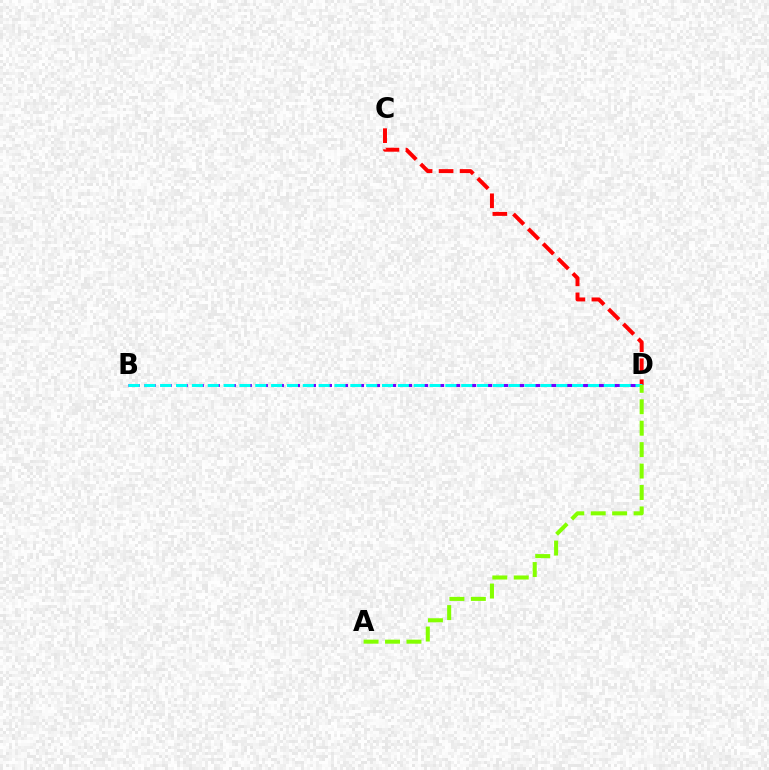{('B', 'D'): [{'color': '#7200ff', 'line_style': 'dashed', 'thickness': 2.18}, {'color': '#00fff6', 'line_style': 'dashed', 'thickness': 2.15}], ('C', 'D'): [{'color': '#ff0000', 'line_style': 'dashed', 'thickness': 2.85}], ('A', 'D'): [{'color': '#84ff00', 'line_style': 'dashed', 'thickness': 2.91}]}